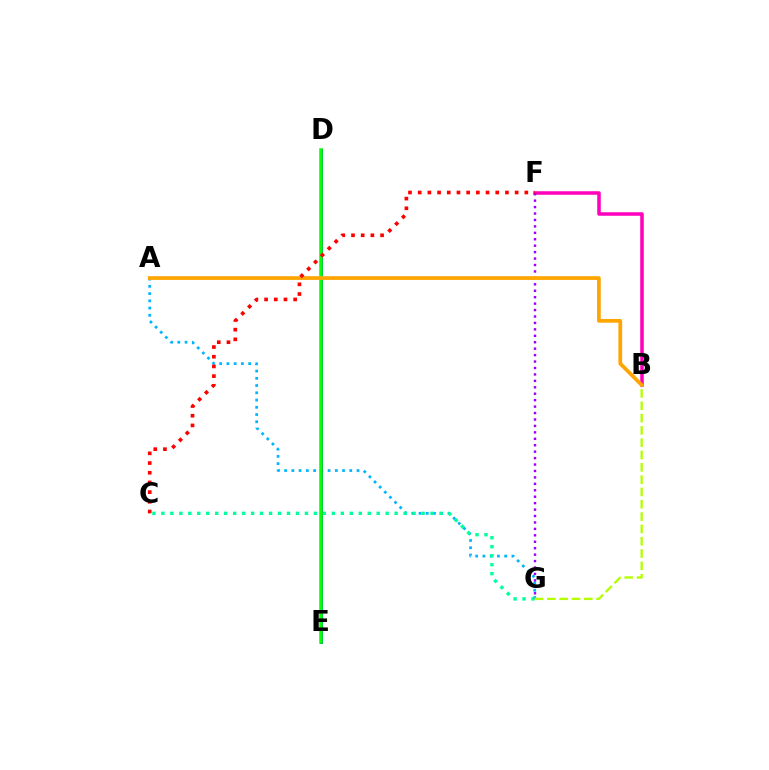{('A', 'G'): [{'color': '#00b5ff', 'line_style': 'dotted', 'thickness': 1.97}], ('B', 'F'): [{'color': '#ff00bd', 'line_style': 'solid', 'thickness': 2.54}], ('D', 'E'): [{'color': '#0010ff', 'line_style': 'solid', 'thickness': 2.12}, {'color': '#08ff00', 'line_style': 'solid', 'thickness': 2.55}], ('C', 'G'): [{'color': '#00ff9d', 'line_style': 'dotted', 'thickness': 2.44}], ('F', 'G'): [{'color': '#9b00ff', 'line_style': 'dotted', 'thickness': 1.75}], ('B', 'G'): [{'color': '#b3ff00', 'line_style': 'dashed', 'thickness': 1.67}], ('A', 'B'): [{'color': '#ffa500', 'line_style': 'solid', 'thickness': 2.69}], ('C', 'F'): [{'color': '#ff0000', 'line_style': 'dotted', 'thickness': 2.63}]}